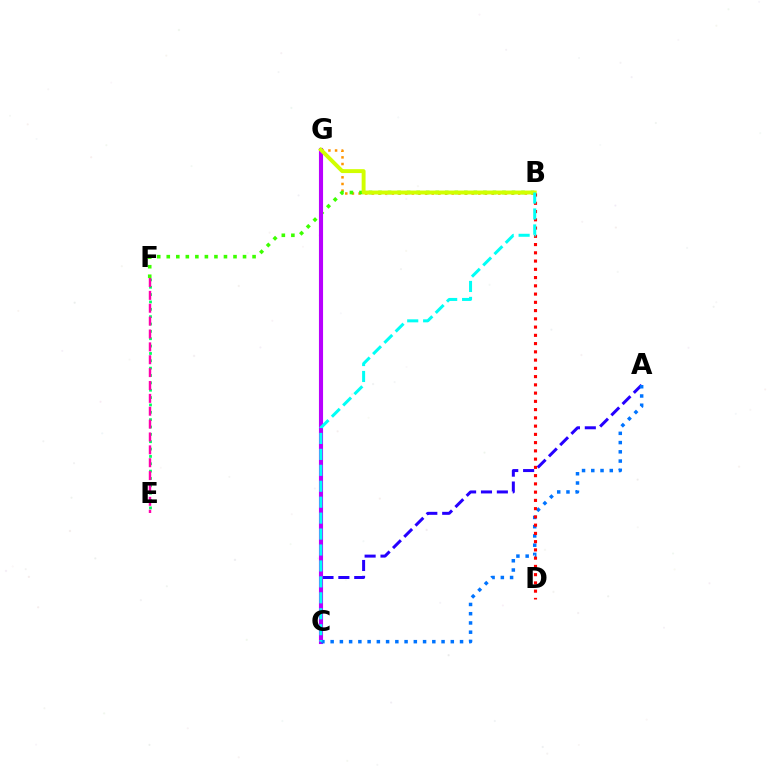{('A', 'C'): [{'color': '#2500ff', 'line_style': 'dashed', 'thickness': 2.16}, {'color': '#0074ff', 'line_style': 'dotted', 'thickness': 2.51}], ('E', 'F'): [{'color': '#00ff5c', 'line_style': 'dotted', 'thickness': 2.0}, {'color': '#ff00ac', 'line_style': 'dashed', 'thickness': 1.75}], ('B', 'G'): [{'color': '#ff9400', 'line_style': 'dotted', 'thickness': 1.81}, {'color': '#d1ff00', 'line_style': 'solid', 'thickness': 2.82}], ('B', 'F'): [{'color': '#3dff00', 'line_style': 'dotted', 'thickness': 2.59}], ('C', 'G'): [{'color': '#b900ff', 'line_style': 'solid', 'thickness': 2.96}], ('B', 'D'): [{'color': '#ff0000', 'line_style': 'dotted', 'thickness': 2.24}], ('B', 'C'): [{'color': '#00fff6', 'line_style': 'dashed', 'thickness': 2.17}]}